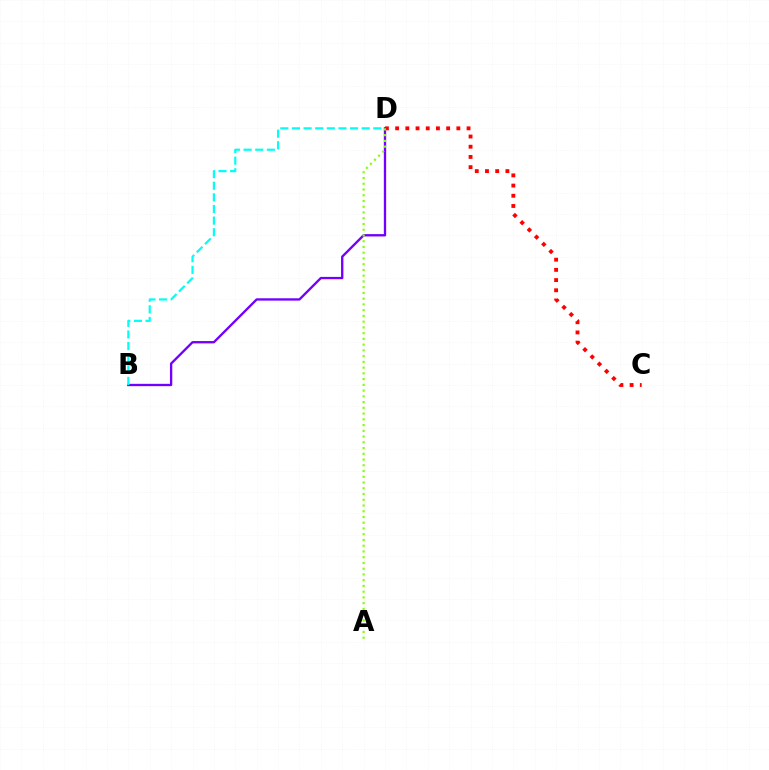{('B', 'D'): [{'color': '#7200ff', 'line_style': 'solid', 'thickness': 1.68}, {'color': '#00fff6', 'line_style': 'dashed', 'thickness': 1.58}], ('C', 'D'): [{'color': '#ff0000', 'line_style': 'dotted', 'thickness': 2.77}], ('A', 'D'): [{'color': '#84ff00', 'line_style': 'dotted', 'thickness': 1.56}]}